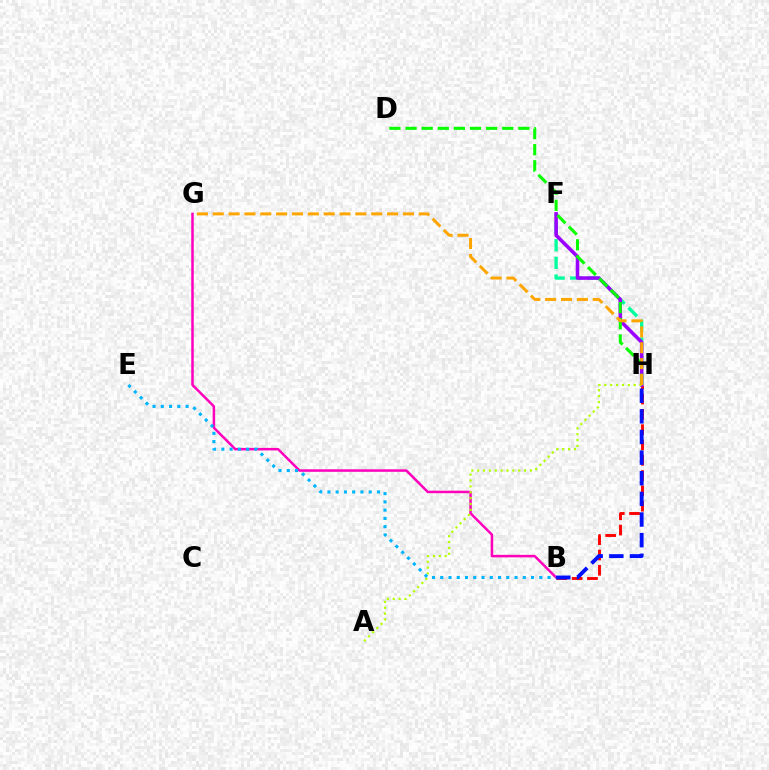{('F', 'H'): [{'color': '#00ff9d', 'line_style': 'dashed', 'thickness': 2.4}, {'color': '#9b00ff', 'line_style': 'solid', 'thickness': 2.55}], ('B', 'G'): [{'color': '#ff00bd', 'line_style': 'solid', 'thickness': 1.81}], ('B', 'H'): [{'color': '#ff0000', 'line_style': 'dashed', 'thickness': 2.08}, {'color': '#0010ff', 'line_style': 'dashed', 'thickness': 2.8}], ('A', 'H'): [{'color': '#b3ff00', 'line_style': 'dotted', 'thickness': 1.59}], ('B', 'E'): [{'color': '#00b5ff', 'line_style': 'dotted', 'thickness': 2.24}], ('D', 'H'): [{'color': '#08ff00', 'line_style': 'dashed', 'thickness': 2.19}], ('G', 'H'): [{'color': '#ffa500', 'line_style': 'dashed', 'thickness': 2.15}]}